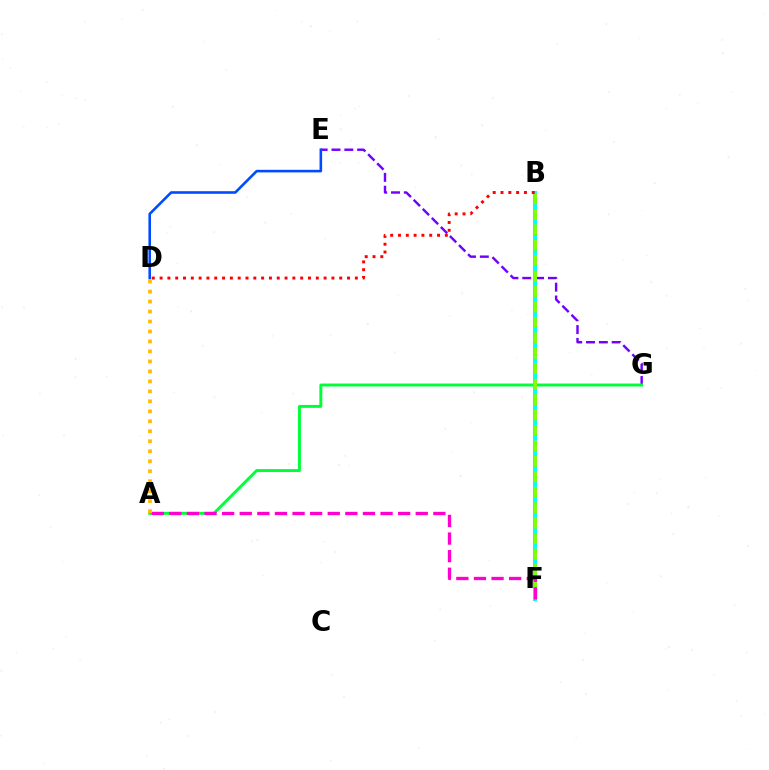{('E', 'G'): [{'color': '#7200ff', 'line_style': 'dashed', 'thickness': 1.74}], ('A', 'G'): [{'color': '#00ff39', 'line_style': 'solid', 'thickness': 2.11}], ('D', 'E'): [{'color': '#004bff', 'line_style': 'solid', 'thickness': 1.87}], ('B', 'F'): [{'color': '#00fff6', 'line_style': 'solid', 'thickness': 2.91}, {'color': '#84ff00', 'line_style': 'dashed', 'thickness': 2.1}], ('B', 'D'): [{'color': '#ff0000', 'line_style': 'dotted', 'thickness': 2.12}], ('A', 'F'): [{'color': '#ff00cf', 'line_style': 'dashed', 'thickness': 2.39}], ('A', 'D'): [{'color': '#ffbd00', 'line_style': 'dotted', 'thickness': 2.71}]}